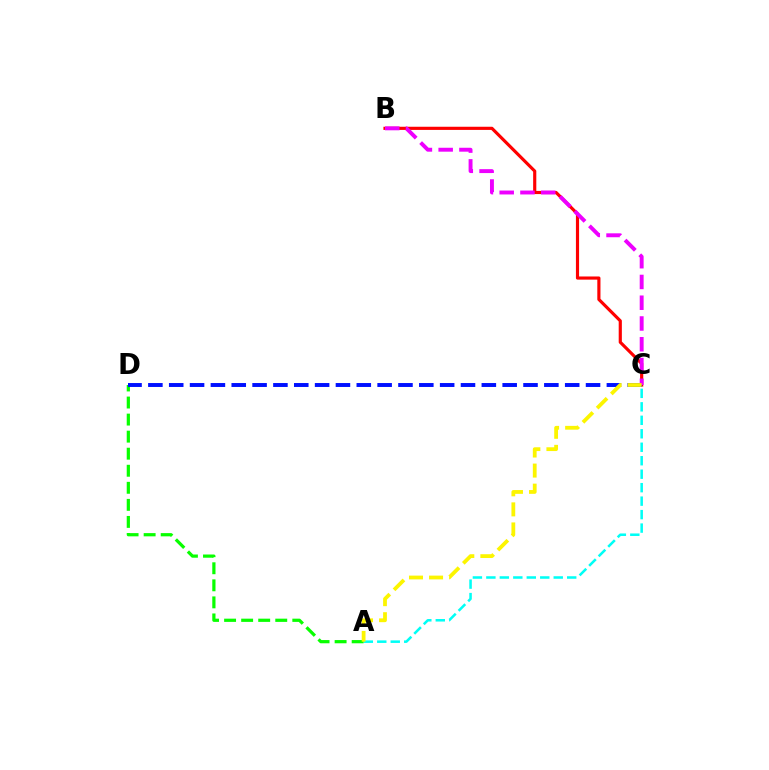{('B', 'C'): [{'color': '#ff0000', 'line_style': 'solid', 'thickness': 2.27}, {'color': '#ee00ff', 'line_style': 'dashed', 'thickness': 2.82}], ('A', 'C'): [{'color': '#00fff6', 'line_style': 'dashed', 'thickness': 1.83}, {'color': '#fcf500', 'line_style': 'dashed', 'thickness': 2.72}], ('A', 'D'): [{'color': '#08ff00', 'line_style': 'dashed', 'thickness': 2.32}], ('C', 'D'): [{'color': '#0010ff', 'line_style': 'dashed', 'thickness': 2.83}]}